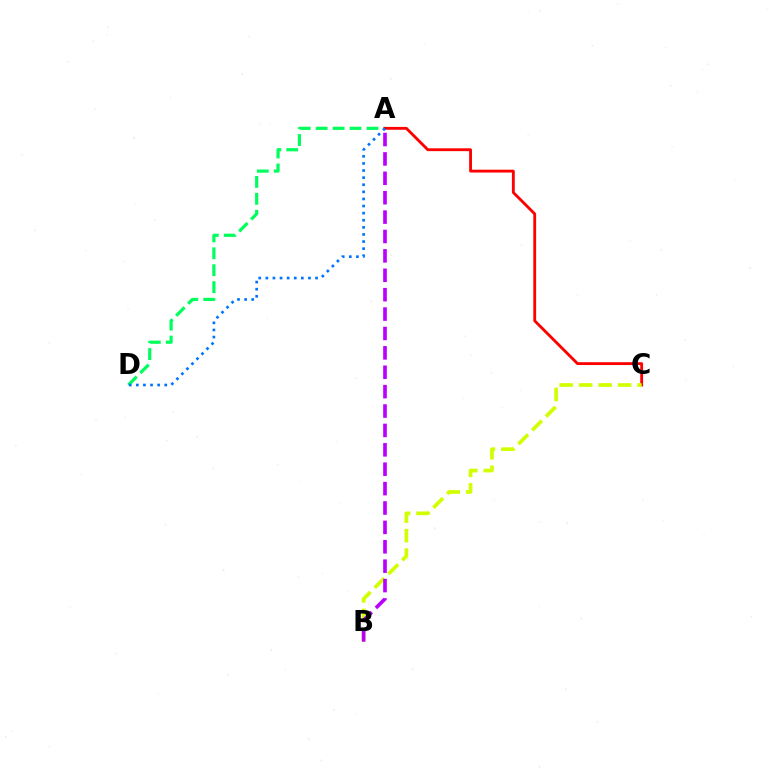{('A', 'D'): [{'color': '#00ff5c', 'line_style': 'dashed', 'thickness': 2.3}, {'color': '#0074ff', 'line_style': 'dotted', 'thickness': 1.93}], ('A', 'C'): [{'color': '#ff0000', 'line_style': 'solid', 'thickness': 2.04}], ('B', 'C'): [{'color': '#d1ff00', 'line_style': 'dashed', 'thickness': 2.65}], ('A', 'B'): [{'color': '#b900ff', 'line_style': 'dashed', 'thickness': 2.63}]}